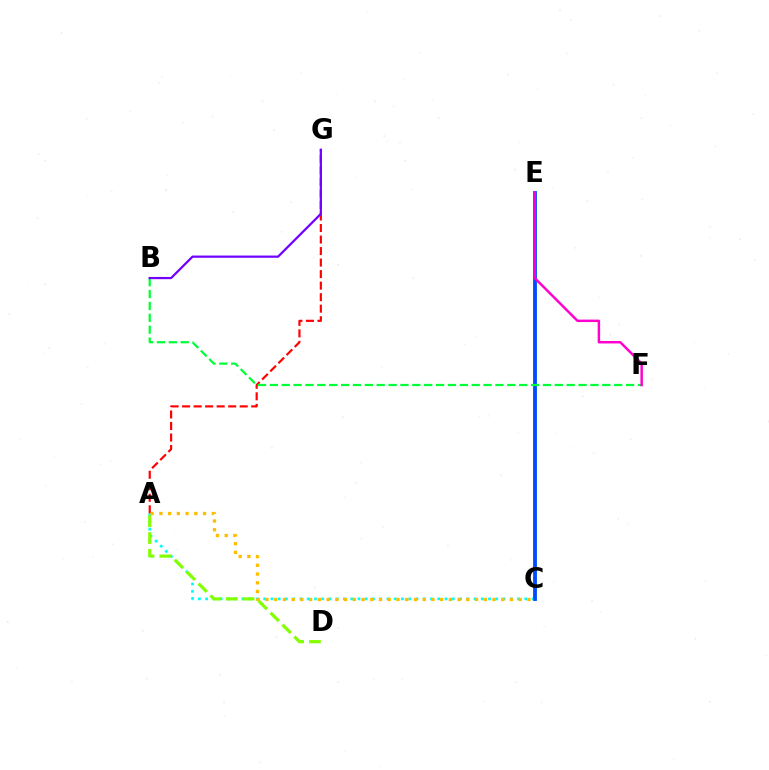{('A', 'C'): [{'color': '#00fff6', 'line_style': 'dotted', 'thickness': 1.97}, {'color': '#ffbd00', 'line_style': 'dotted', 'thickness': 2.37}], ('C', 'E'): [{'color': '#004bff', 'line_style': 'solid', 'thickness': 2.75}], ('A', 'G'): [{'color': '#ff0000', 'line_style': 'dashed', 'thickness': 1.57}], ('A', 'D'): [{'color': '#84ff00', 'line_style': 'dashed', 'thickness': 2.29}], ('B', 'F'): [{'color': '#00ff39', 'line_style': 'dashed', 'thickness': 1.61}], ('E', 'F'): [{'color': '#ff00cf', 'line_style': 'solid', 'thickness': 1.77}], ('B', 'G'): [{'color': '#7200ff', 'line_style': 'solid', 'thickness': 1.61}]}